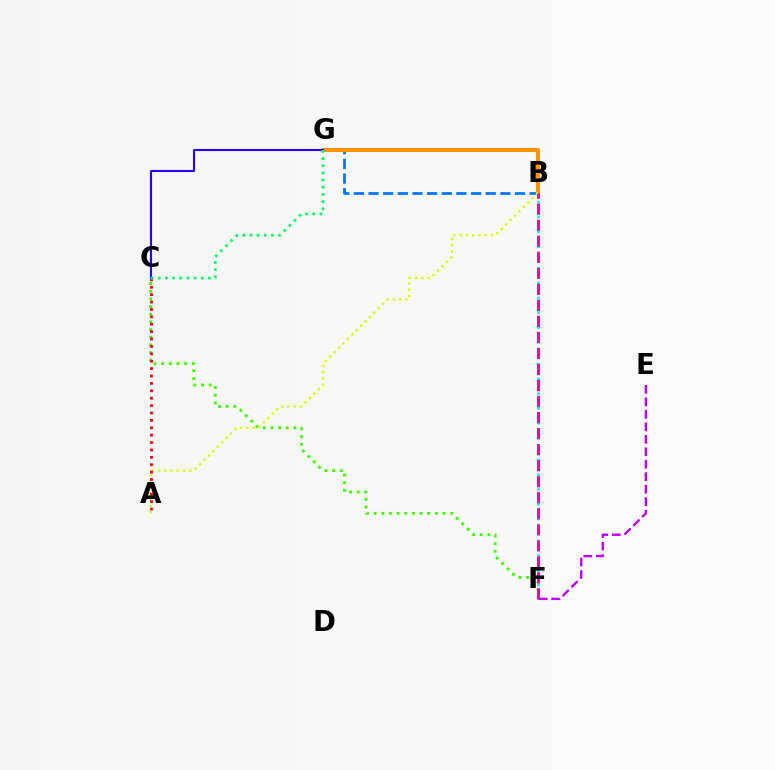{('C', 'F'): [{'color': '#3dff00', 'line_style': 'dotted', 'thickness': 2.08}], ('B', 'G'): [{'color': '#0074ff', 'line_style': 'dashed', 'thickness': 1.99}, {'color': '#ff9400', 'line_style': 'solid', 'thickness': 2.91}], ('B', 'F'): [{'color': '#00fff6', 'line_style': 'dotted', 'thickness': 2.0}, {'color': '#ff00ac', 'line_style': 'dashed', 'thickness': 2.18}], ('A', 'B'): [{'color': '#d1ff00', 'line_style': 'dotted', 'thickness': 1.69}], ('A', 'C'): [{'color': '#ff0000', 'line_style': 'dotted', 'thickness': 2.01}], ('C', 'G'): [{'color': '#2500ff', 'line_style': 'solid', 'thickness': 1.52}, {'color': '#00ff5c', 'line_style': 'dotted', 'thickness': 1.95}], ('E', 'F'): [{'color': '#b900ff', 'line_style': 'dashed', 'thickness': 1.7}]}